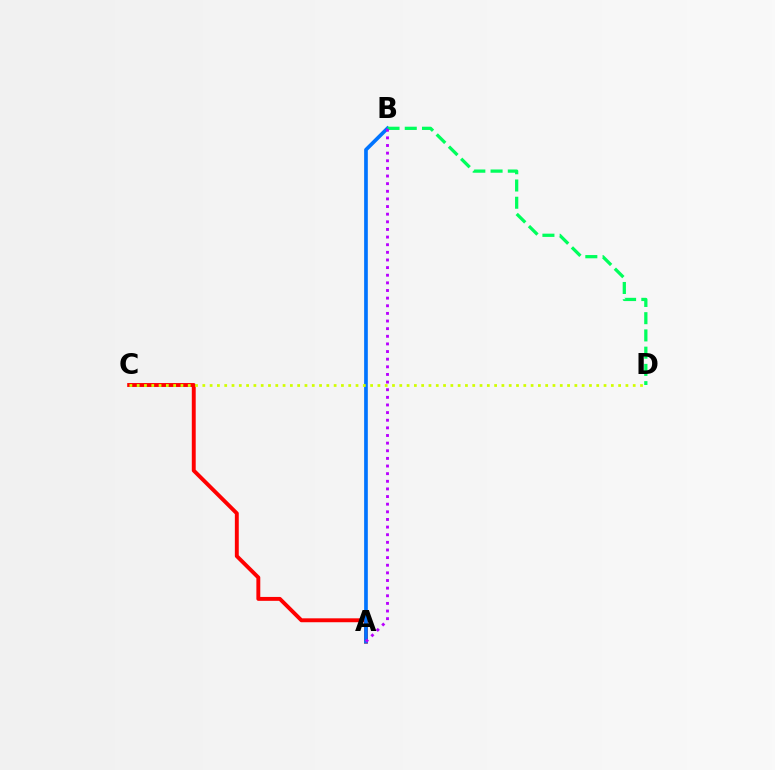{('A', 'C'): [{'color': '#ff0000', 'line_style': 'solid', 'thickness': 2.81}], ('A', 'B'): [{'color': '#0074ff', 'line_style': 'solid', 'thickness': 2.65}, {'color': '#b900ff', 'line_style': 'dotted', 'thickness': 2.07}], ('B', 'D'): [{'color': '#00ff5c', 'line_style': 'dashed', 'thickness': 2.34}], ('C', 'D'): [{'color': '#d1ff00', 'line_style': 'dotted', 'thickness': 1.98}]}